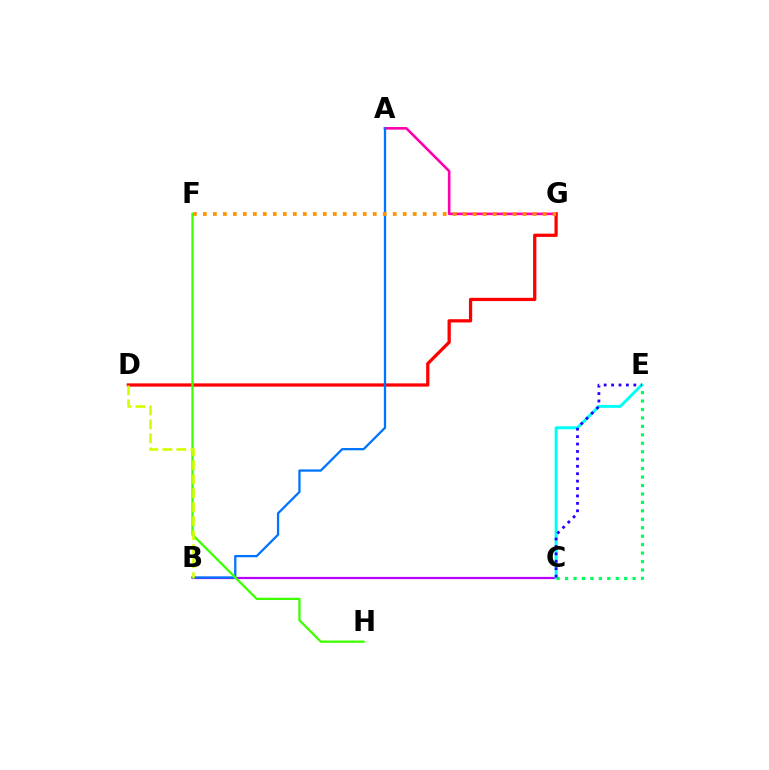{('B', 'C'): [{'color': '#b900ff', 'line_style': 'solid', 'thickness': 1.6}], ('A', 'G'): [{'color': '#ff00ac', 'line_style': 'solid', 'thickness': 1.88}], ('D', 'G'): [{'color': '#ff0000', 'line_style': 'solid', 'thickness': 2.34}], ('A', 'B'): [{'color': '#0074ff', 'line_style': 'solid', 'thickness': 1.64}], ('F', 'H'): [{'color': '#3dff00', 'line_style': 'solid', 'thickness': 1.64}], ('C', 'E'): [{'color': '#00fff6', 'line_style': 'solid', 'thickness': 2.13}, {'color': '#00ff5c', 'line_style': 'dotted', 'thickness': 2.3}, {'color': '#2500ff', 'line_style': 'dotted', 'thickness': 2.02}], ('B', 'D'): [{'color': '#d1ff00', 'line_style': 'dashed', 'thickness': 1.9}], ('F', 'G'): [{'color': '#ff9400', 'line_style': 'dotted', 'thickness': 2.71}]}